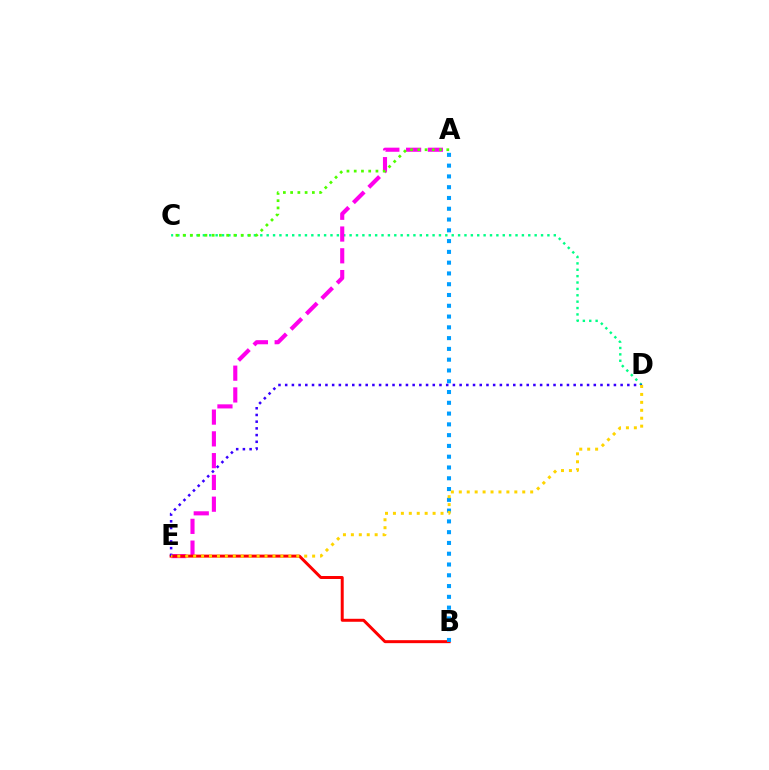{('C', 'D'): [{'color': '#00ff86', 'line_style': 'dotted', 'thickness': 1.73}], ('A', 'E'): [{'color': '#ff00ed', 'line_style': 'dashed', 'thickness': 2.96}], ('B', 'E'): [{'color': '#ff0000', 'line_style': 'solid', 'thickness': 2.15}], ('D', 'E'): [{'color': '#3700ff', 'line_style': 'dotted', 'thickness': 1.82}, {'color': '#ffd500', 'line_style': 'dotted', 'thickness': 2.16}], ('A', 'C'): [{'color': '#4fff00', 'line_style': 'dotted', 'thickness': 1.97}], ('A', 'B'): [{'color': '#009eff', 'line_style': 'dotted', 'thickness': 2.93}]}